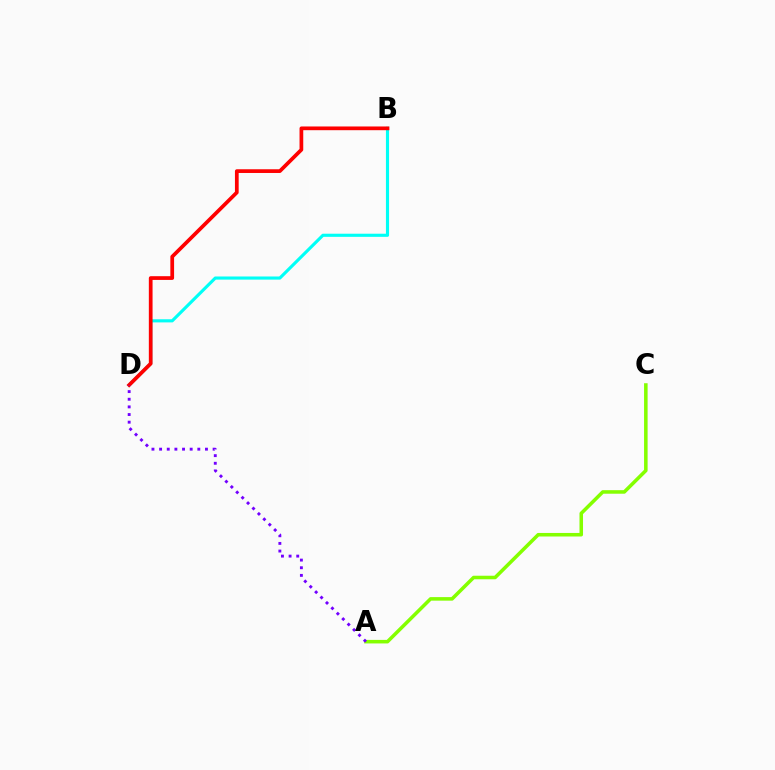{('B', 'D'): [{'color': '#00fff6', 'line_style': 'solid', 'thickness': 2.25}, {'color': '#ff0000', 'line_style': 'solid', 'thickness': 2.68}], ('A', 'C'): [{'color': '#84ff00', 'line_style': 'solid', 'thickness': 2.55}], ('A', 'D'): [{'color': '#7200ff', 'line_style': 'dotted', 'thickness': 2.08}]}